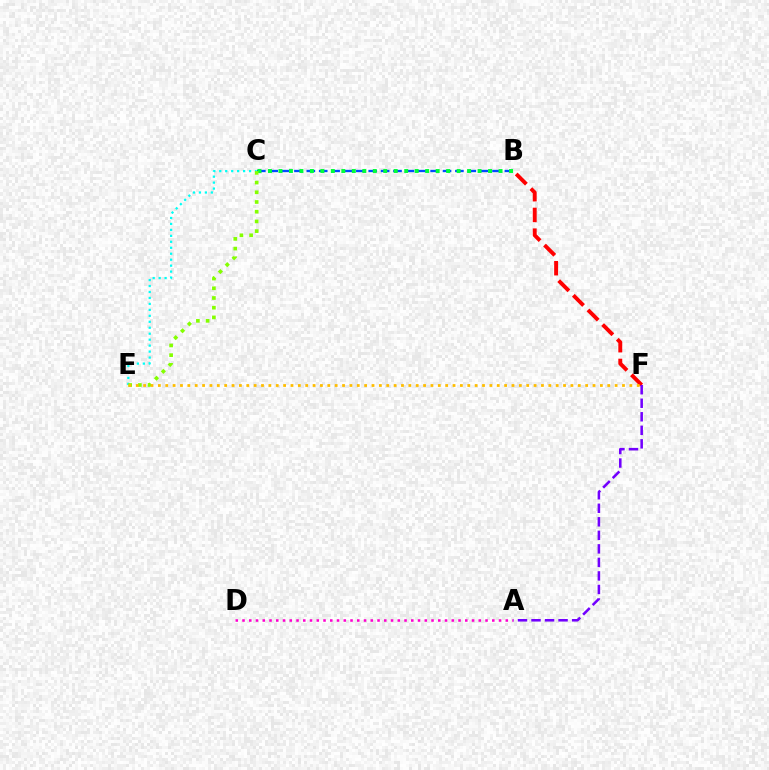{('B', 'C'): [{'color': '#004bff', 'line_style': 'dashed', 'thickness': 1.68}, {'color': '#00ff39', 'line_style': 'dotted', 'thickness': 2.85}], ('C', 'E'): [{'color': '#00fff6', 'line_style': 'dotted', 'thickness': 1.62}, {'color': '#84ff00', 'line_style': 'dotted', 'thickness': 2.64}], ('B', 'F'): [{'color': '#ff0000', 'line_style': 'dashed', 'thickness': 2.81}], ('A', 'D'): [{'color': '#ff00cf', 'line_style': 'dotted', 'thickness': 1.83}], ('A', 'F'): [{'color': '#7200ff', 'line_style': 'dashed', 'thickness': 1.84}], ('E', 'F'): [{'color': '#ffbd00', 'line_style': 'dotted', 'thickness': 2.0}]}